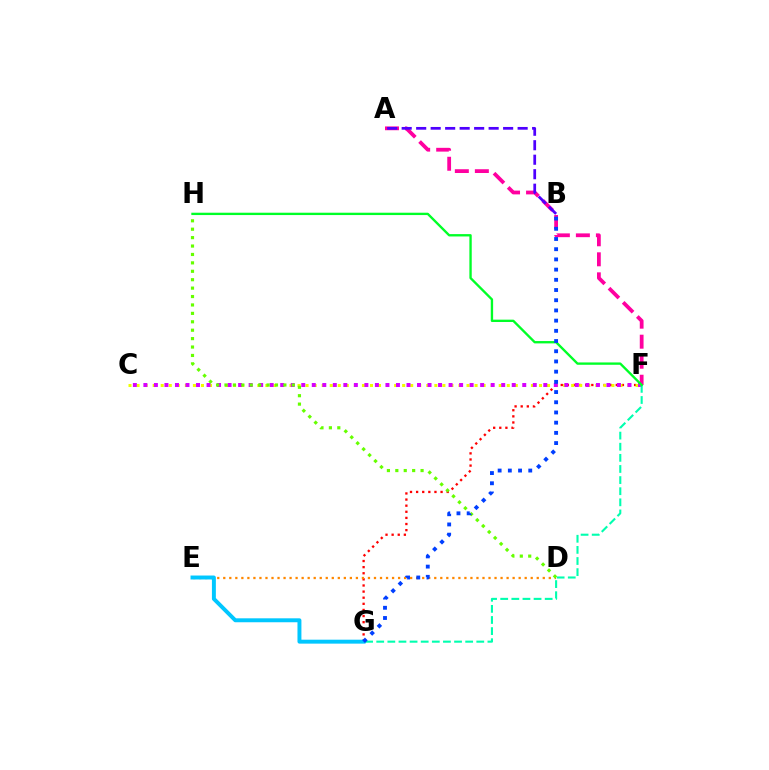{('A', 'F'): [{'color': '#ff00a0', 'line_style': 'dashed', 'thickness': 2.72}], ('F', 'G'): [{'color': '#ff0000', 'line_style': 'dotted', 'thickness': 1.66}, {'color': '#00ffaf', 'line_style': 'dashed', 'thickness': 1.51}], ('D', 'E'): [{'color': '#ff8800', 'line_style': 'dotted', 'thickness': 1.64}], ('C', 'F'): [{'color': '#eeff00', 'line_style': 'dotted', 'thickness': 2.19}, {'color': '#d600ff', 'line_style': 'dotted', 'thickness': 2.86}], ('E', 'G'): [{'color': '#00c7ff', 'line_style': 'solid', 'thickness': 2.84}], ('A', 'B'): [{'color': '#4f00ff', 'line_style': 'dashed', 'thickness': 1.97}], ('D', 'H'): [{'color': '#66ff00', 'line_style': 'dotted', 'thickness': 2.29}], ('F', 'H'): [{'color': '#00ff27', 'line_style': 'solid', 'thickness': 1.69}], ('B', 'G'): [{'color': '#003fff', 'line_style': 'dotted', 'thickness': 2.77}]}